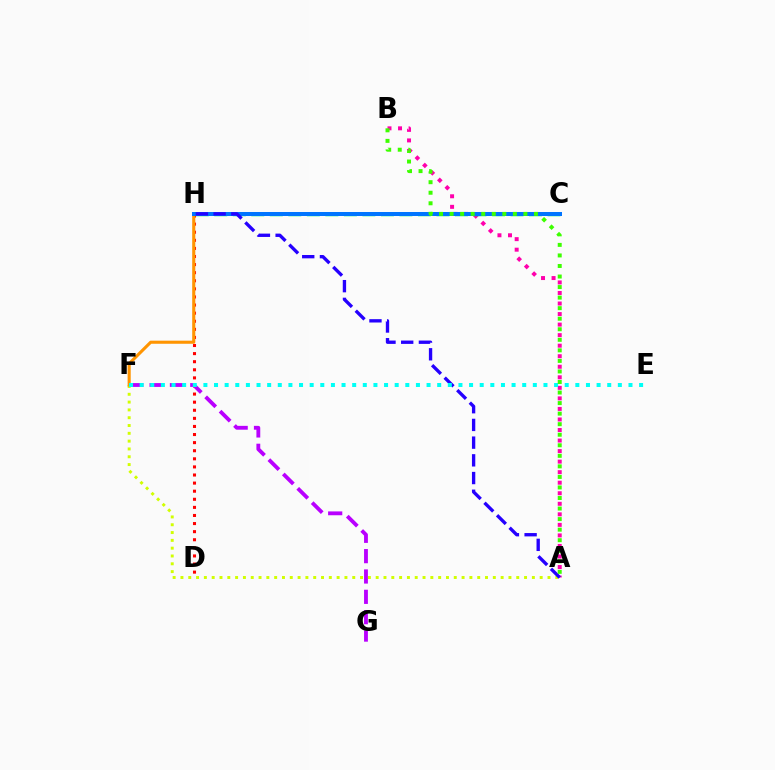{('A', 'B'): [{'color': '#ff00ac', 'line_style': 'dotted', 'thickness': 2.86}, {'color': '#3dff00', 'line_style': 'dotted', 'thickness': 2.87}], ('C', 'H'): [{'color': '#00ff5c', 'line_style': 'dashed', 'thickness': 2.52}, {'color': '#0074ff', 'line_style': 'solid', 'thickness': 2.88}], ('A', 'F'): [{'color': '#d1ff00', 'line_style': 'dotted', 'thickness': 2.12}], ('D', 'H'): [{'color': '#ff0000', 'line_style': 'dotted', 'thickness': 2.2}], ('F', 'G'): [{'color': '#b900ff', 'line_style': 'dashed', 'thickness': 2.76}], ('F', 'H'): [{'color': '#ff9400', 'line_style': 'solid', 'thickness': 2.23}], ('A', 'H'): [{'color': '#2500ff', 'line_style': 'dashed', 'thickness': 2.41}], ('E', 'F'): [{'color': '#00fff6', 'line_style': 'dotted', 'thickness': 2.89}]}